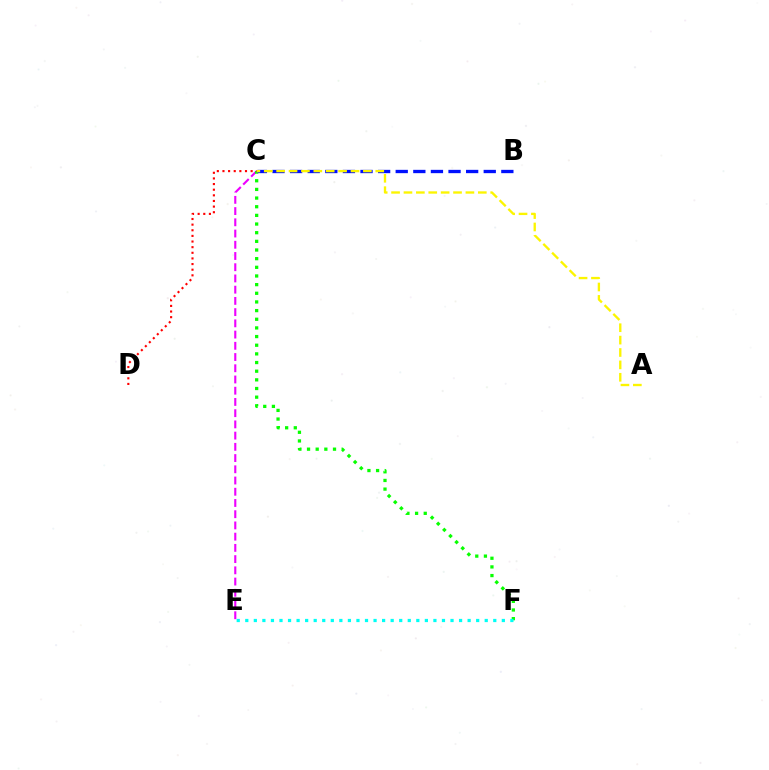{('C', 'E'): [{'color': '#ee00ff', 'line_style': 'dashed', 'thickness': 1.53}], ('C', 'F'): [{'color': '#08ff00', 'line_style': 'dotted', 'thickness': 2.35}], ('B', 'C'): [{'color': '#0010ff', 'line_style': 'dashed', 'thickness': 2.39}], ('A', 'C'): [{'color': '#fcf500', 'line_style': 'dashed', 'thickness': 1.68}], ('C', 'D'): [{'color': '#ff0000', 'line_style': 'dotted', 'thickness': 1.53}], ('E', 'F'): [{'color': '#00fff6', 'line_style': 'dotted', 'thickness': 2.32}]}